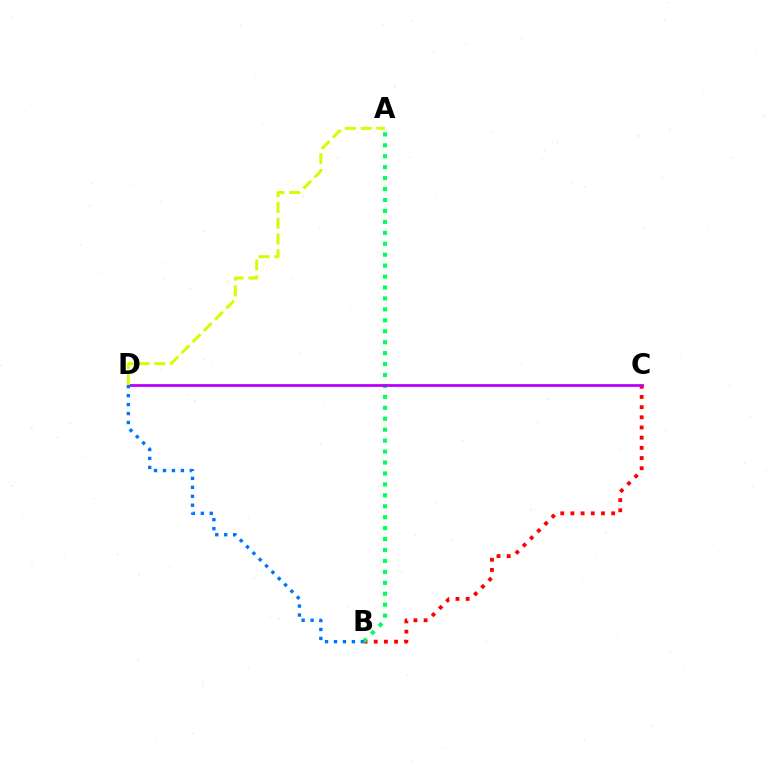{('B', 'C'): [{'color': '#ff0000', 'line_style': 'dotted', 'thickness': 2.77}], ('A', 'B'): [{'color': '#00ff5c', 'line_style': 'dotted', 'thickness': 2.97}], ('C', 'D'): [{'color': '#b900ff', 'line_style': 'solid', 'thickness': 2.0}], ('B', 'D'): [{'color': '#0074ff', 'line_style': 'dotted', 'thickness': 2.43}], ('A', 'D'): [{'color': '#d1ff00', 'line_style': 'dashed', 'thickness': 2.14}]}